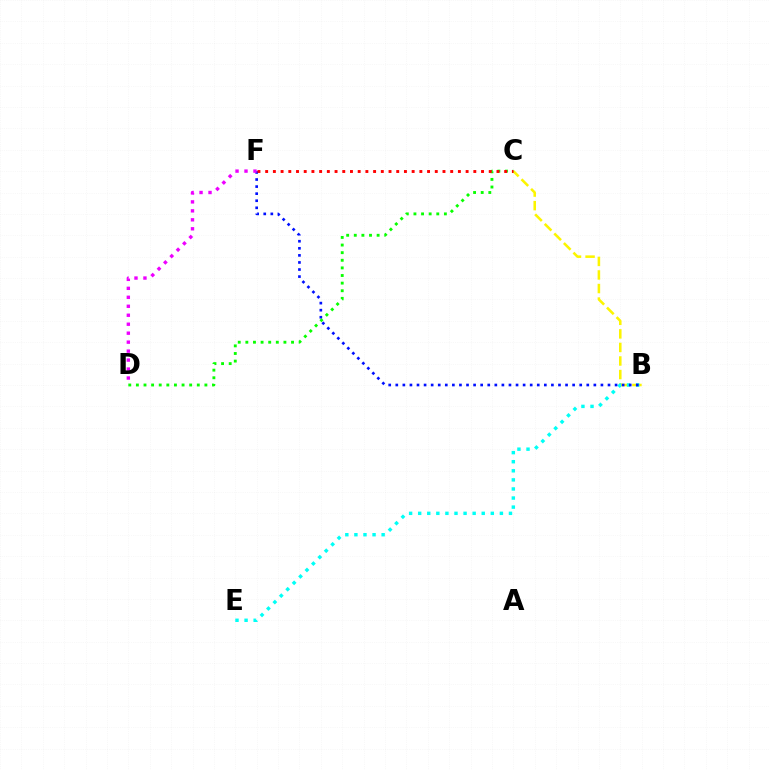{('B', 'C'): [{'color': '#fcf500', 'line_style': 'dashed', 'thickness': 1.84}], ('B', 'E'): [{'color': '#00fff6', 'line_style': 'dotted', 'thickness': 2.47}], ('B', 'F'): [{'color': '#0010ff', 'line_style': 'dotted', 'thickness': 1.92}], ('C', 'D'): [{'color': '#08ff00', 'line_style': 'dotted', 'thickness': 2.07}], ('D', 'F'): [{'color': '#ee00ff', 'line_style': 'dotted', 'thickness': 2.44}], ('C', 'F'): [{'color': '#ff0000', 'line_style': 'dotted', 'thickness': 2.09}]}